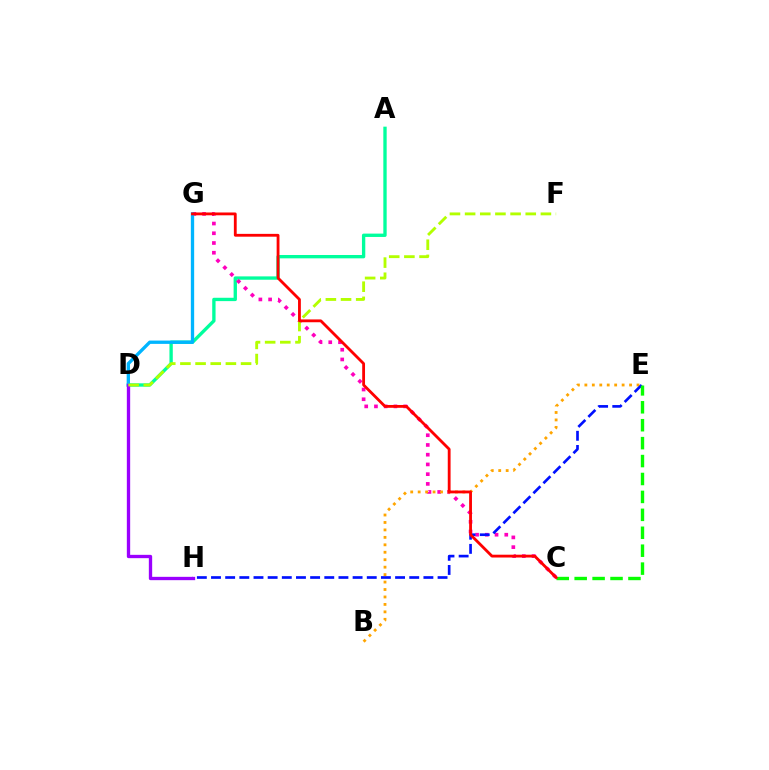{('A', 'D'): [{'color': '#00ff9d', 'line_style': 'solid', 'thickness': 2.41}], ('C', 'G'): [{'color': '#ff00bd', 'line_style': 'dotted', 'thickness': 2.64}, {'color': '#ff0000', 'line_style': 'solid', 'thickness': 2.03}], ('D', 'G'): [{'color': '#00b5ff', 'line_style': 'solid', 'thickness': 2.39}], ('B', 'E'): [{'color': '#ffa500', 'line_style': 'dotted', 'thickness': 2.02}], ('E', 'H'): [{'color': '#0010ff', 'line_style': 'dashed', 'thickness': 1.92}], ('C', 'E'): [{'color': '#08ff00', 'line_style': 'dashed', 'thickness': 2.44}], ('D', 'H'): [{'color': '#9b00ff', 'line_style': 'solid', 'thickness': 2.4}], ('D', 'F'): [{'color': '#b3ff00', 'line_style': 'dashed', 'thickness': 2.06}]}